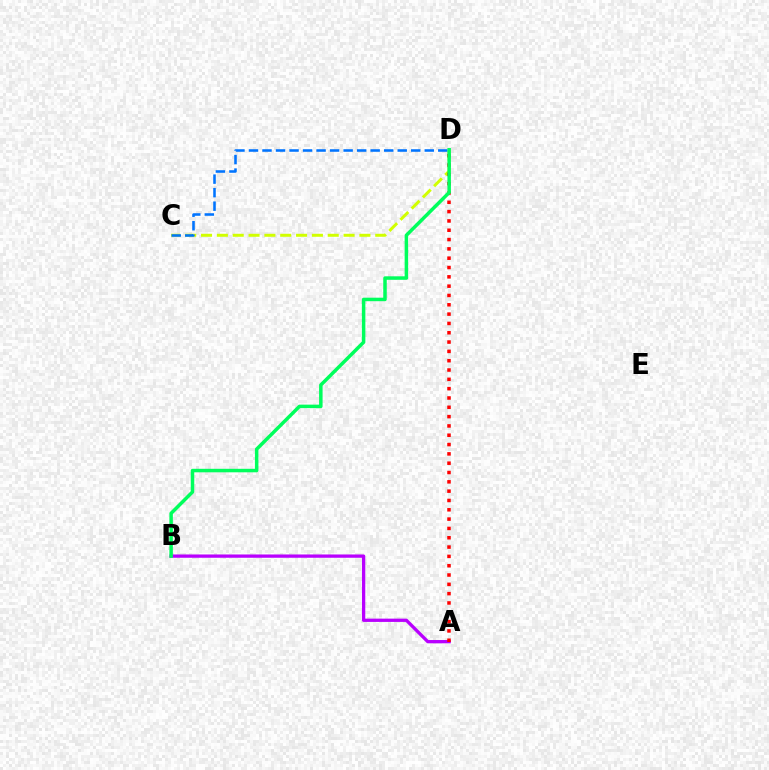{('C', 'D'): [{'color': '#d1ff00', 'line_style': 'dashed', 'thickness': 2.15}, {'color': '#0074ff', 'line_style': 'dashed', 'thickness': 1.84}], ('A', 'B'): [{'color': '#b900ff', 'line_style': 'solid', 'thickness': 2.36}], ('A', 'D'): [{'color': '#ff0000', 'line_style': 'dotted', 'thickness': 2.53}], ('B', 'D'): [{'color': '#00ff5c', 'line_style': 'solid', 'thickness': 2.52}]}